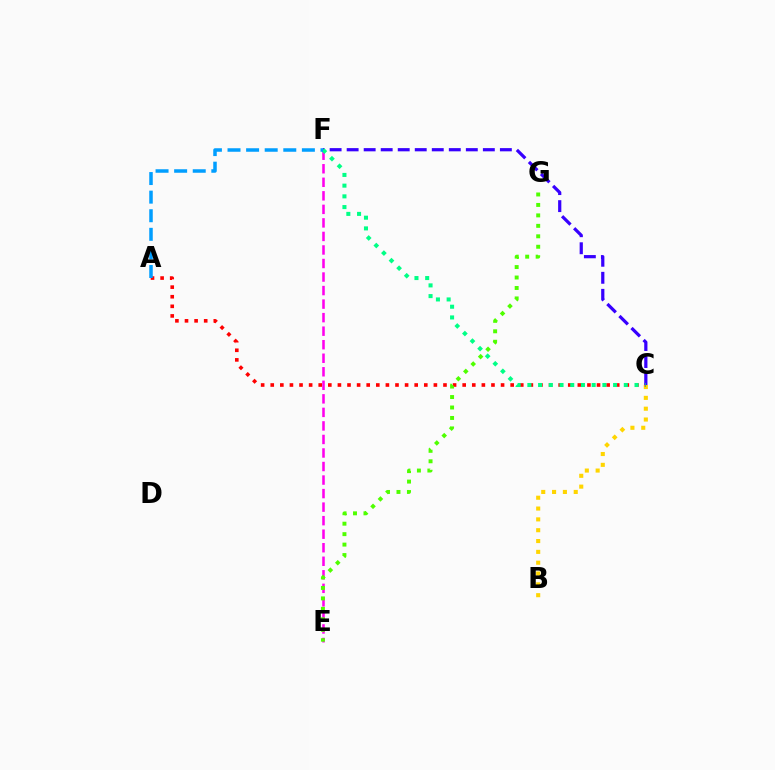{('B', 'C'): [{'color': '#ffd500', 'line_style': 'dotted', 'thickness': 2.94}], ('A', 'C'): [{'color': '#ff0000', 'line_style': 'dotted', 'thickness': 2.61}], ('E', 'F'): [{'color': '#ff00ed', 'line_style': 'dashed', 'thickness': 1.84}], ('C', 'F'): [{'color': '#3700ff', 'line_style': 'dashed', 'thickness': 2.31}, {'color': '#00ff86', 'line_style': 'dotted', 'thickness': 2.91}], ('E', 'G'): [{'color': '#4fff00', 'line_style': 'dotted', 'thickness': 2.84}], ('A', 'F'): [{'color': '#009eff', 'line_style': 'dashed', 'thickness': 2.53}]}